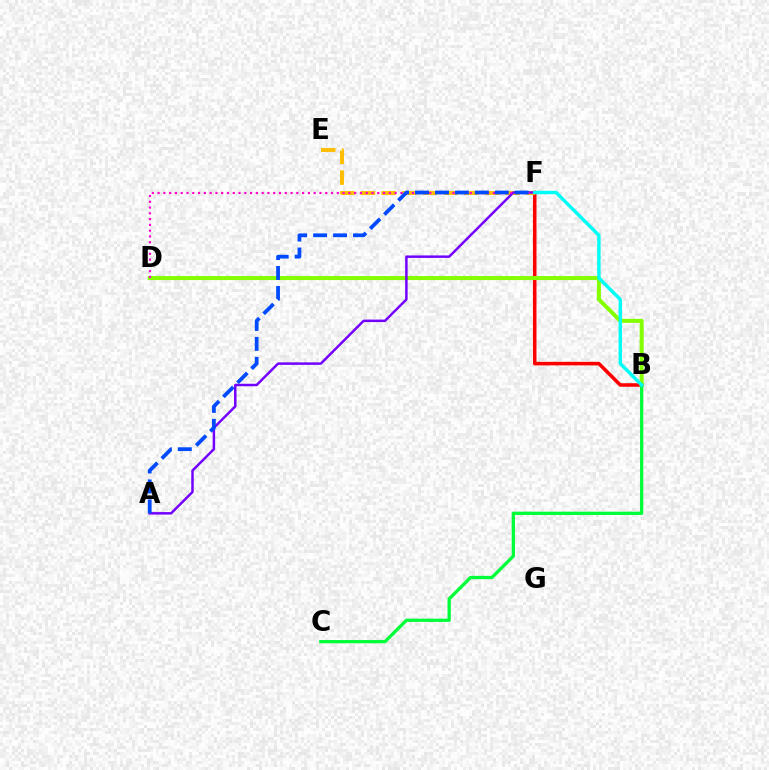{('B', 'F'): [{'color': '#ff0000', 'line_style': 'solid', 'thickness': 2.55}, {'color': '#00fff6', 'line_style': 'solid', 'thickness': 2.45}], ('E', 'F'): [{'color': '#ffbd00', 'line_style': 'dashed', 'thickness': 2.81}], ('B', 'D'): [{'color': '#84ff00', 'line_style': 'solid', 'thickness': 2.88}], ('A', 'F'): [{'color': '#7200ff', 'line_style': 'solid', 'thickness': 1.78}, {'color': '#004bff', 'line_style': 'dashed', 'thickness': 2.71}], ('B', 'C'): [{'color': '#00ff39', 'line_style': 'solid', 'thickness': 2.36}], ('D', 'F'): [{'color': '#ff00cf', 'line_style': 'dotted', 'thickness': 1.57}]}